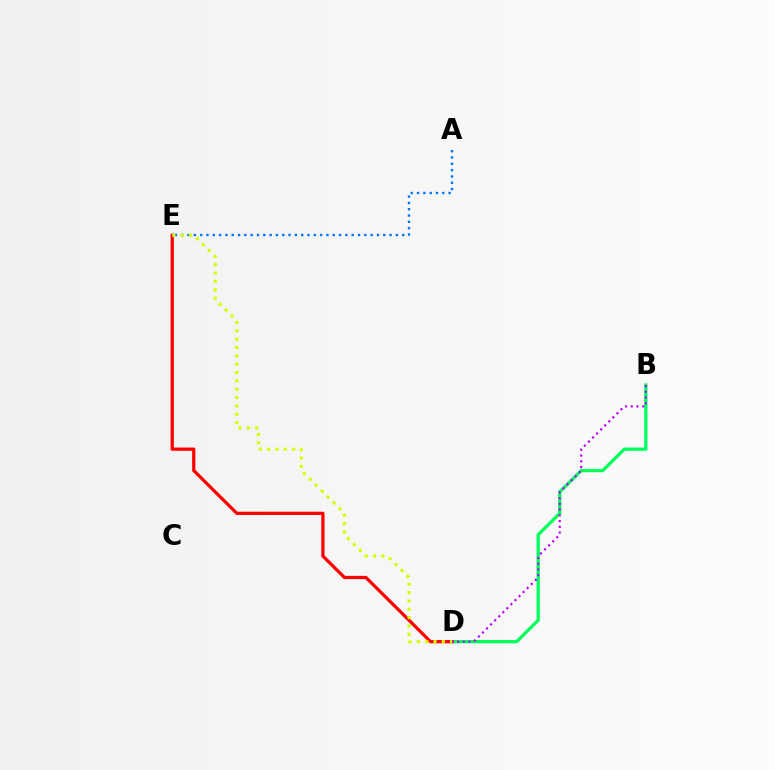{('A', 'E'): [{'color': '#0074ff', 'line_style': 'dotted', 'thickness': 1.72}], ('B', 'D'): [{'color': '#00ff5c', 'line_style': 'solid', 'thickness': 2.36}, {'color': '#b900ff', 'line_style': 'dotted', 'thickness': 1.56}], ('D', 'E'): [{'color': '#ff0000', 'line_style': 'solid', 'thickness': 2.34}, {'color': '#d1ff00', 'line_style': 'dotted', 'thickness': 2.27}]}